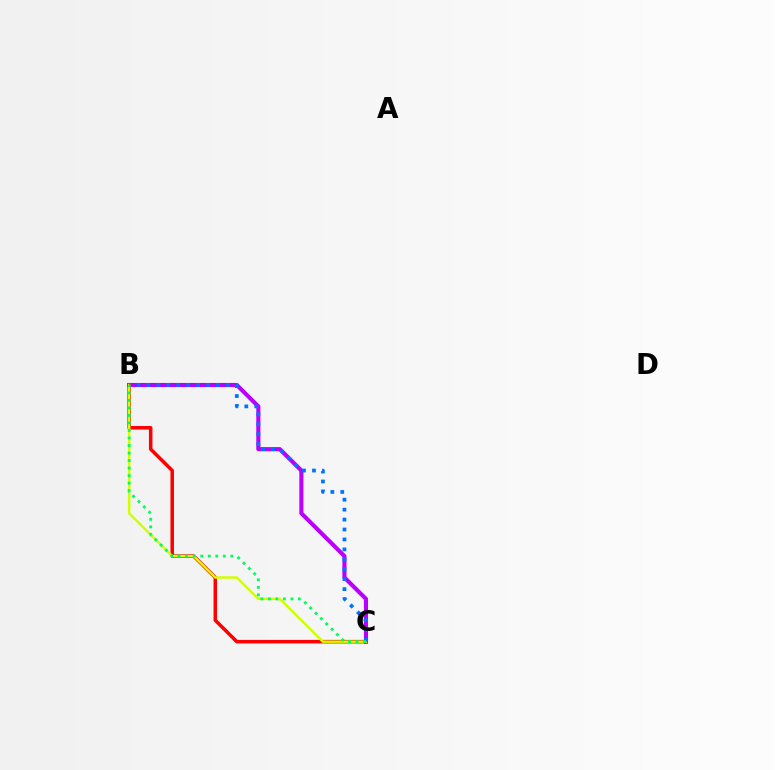{('B', 'C'): [{'color': '#b900ff', 'line_style': 'solid', 'thickness': 2.96}, {'color': '#ff0000', 'line_style': 'solid', 'thickness': 2.53}, {'color': '#d1ff00', 'line_style': 'solid', 'thickness': 1.77}, {'color': '#0074ff', 'line_style': 'dotted', 'thickness': 2.7}, {'color': '#00ff5c', 'line_style': 'dotted', 'thickness': 2.04}]}